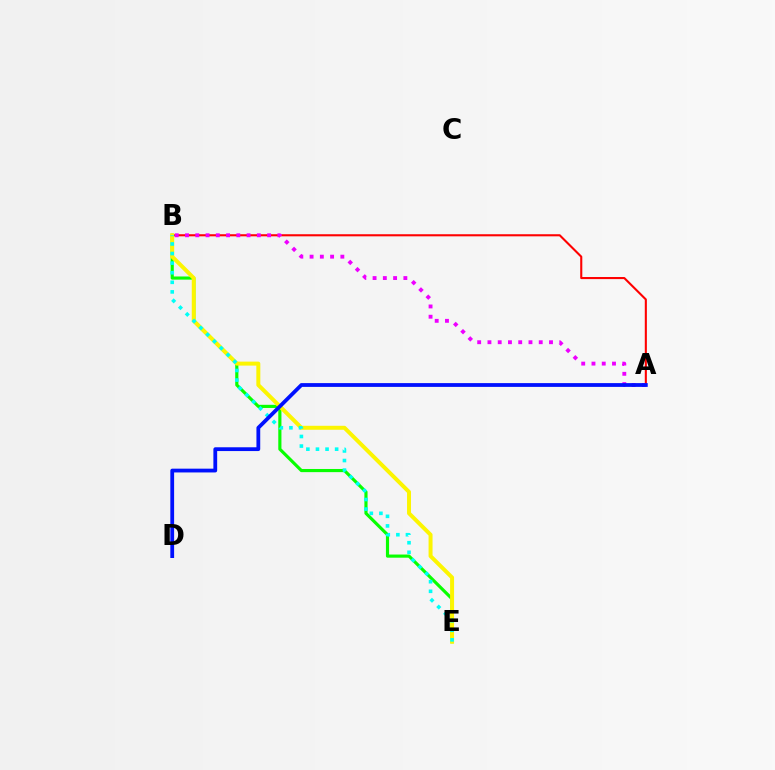{('B', 'E'): [{'color': '#08ff00', 'line_style': 'solid', 'thickness': 2.27}, {'color': '#fcf500', 'line_style': 'solid', 'thickness': 2.86}, {'color': '#00fff6', 'line_style': 'dotted', 'thickness': 2.6}], ('A', 'B'): [{'color': '#ff0000', 'line_style': 'solid', 'thickness': 1.51}, {'color': '#ee00ff', 'line_style': 'dotted', 'thickness': 2.79}], ('A', 'D'): [{'color': '#0010ff', 'line_style': 'solid', 'thickness': 2.72}]}